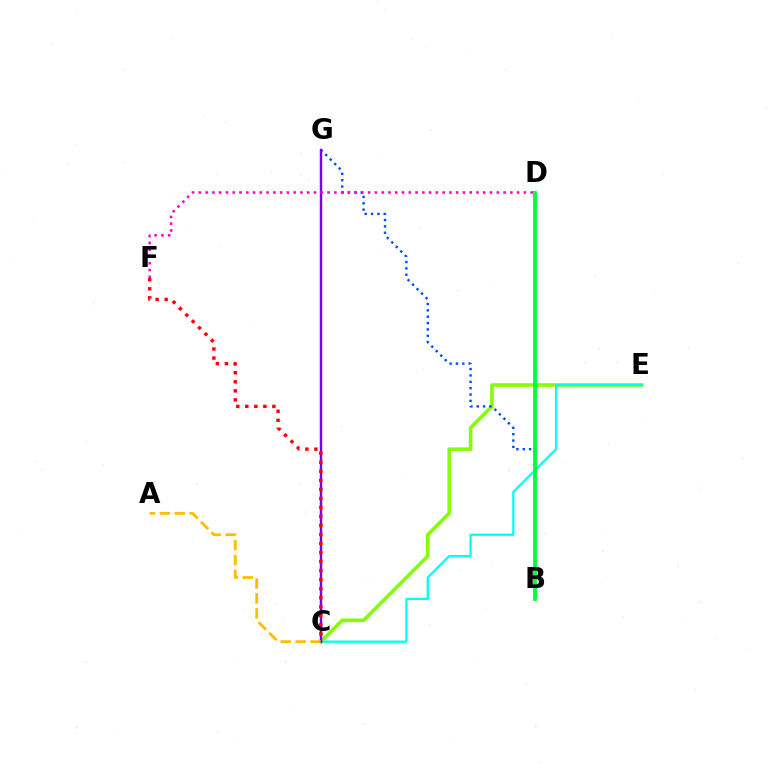{('C', 'E'): [{'color': '#84ff00', 'line_style': 'solid', 'thickness': 2.57}, {'color': '#00fff6', 'line_style': 'solid', 'thickness': 1.62}], ('B', 'G'): [{'color': '#004bff', 'line_style': 'dotted', 'thickness': 1.73}], ('C', 'G'): [{'color': '#7200ff', 'line_style': 'solid', 'thickness': 1.75}], ('D', 'F'): [{'color': '#ff00cf', 'line_style': 'dotted', 'thickness': 1.84}], ('A', 'C'): [{'color': '#ffbd00', 'line_style': 'dashed', 'thickness': 2.03}], ('C', 'F'): [{'color': '#ff0000', 'line_style': 'dotted', 'thickness': 2.45}], ('B', 'D'): [{'color': '#00ff39', 'line_style': 'solid', 'thickness': 2.74}]}